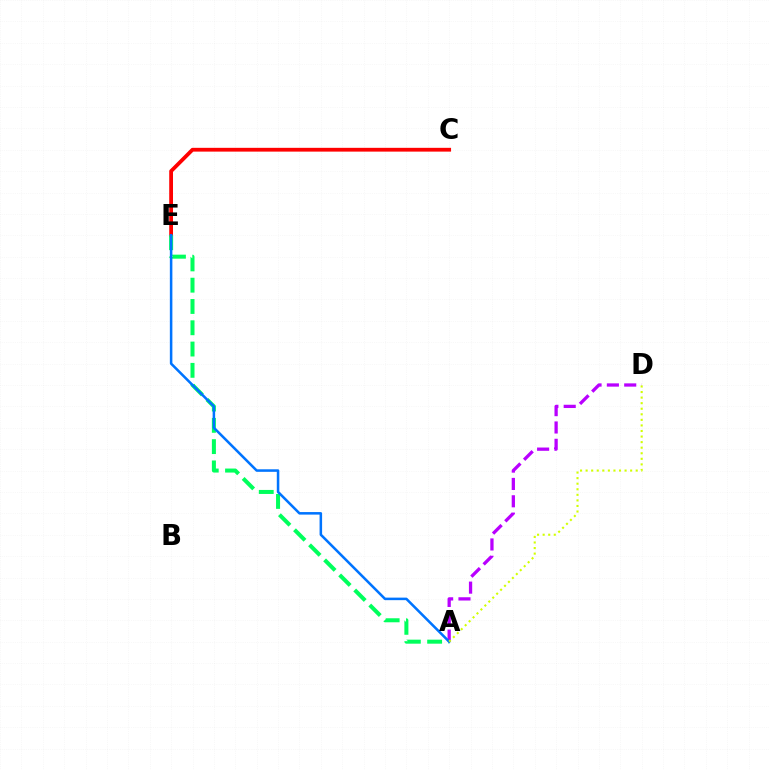{('C', 'E'): [{'color': '#ff0000', 'line_style': 'solid', 'thickness': 2.73}], ('A', 'E'): [{'color': '#00ff5c', 'line_style': 'dashed', 'thickness': 2.89}, {'color': '#0074ff', 'line_style': 'solid', 'thickness': 1.83}], ('A', 'D'): [{'color': '#b900ff', 'line_style': 'dashed', 'thickness': 2.36}, {'color': '#d1ff00', 'line_style': 'dotted', 'thickness': 1.51}]}